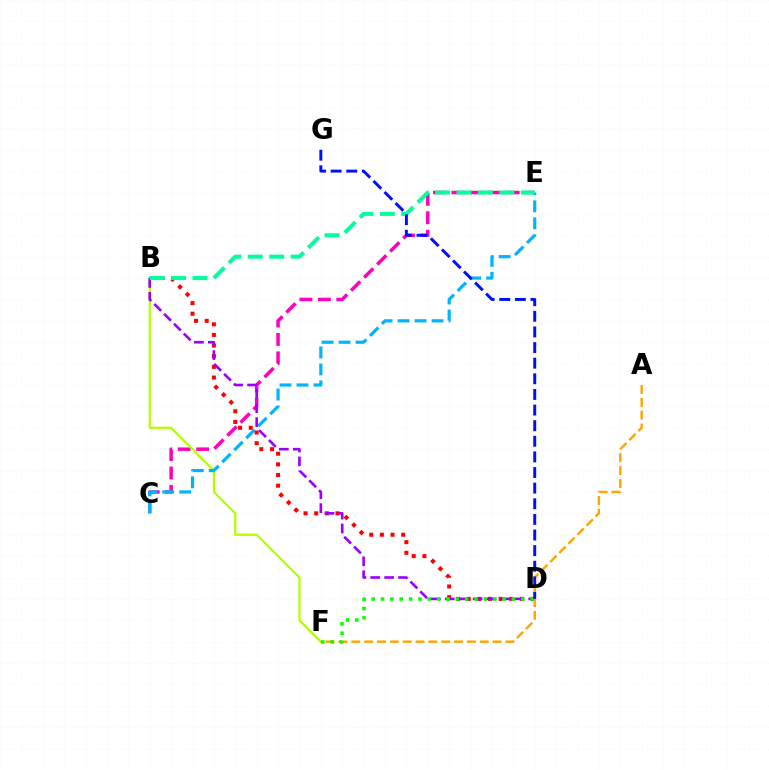{('C', 'E'): [{'color': '#ff00bd', 'line_style': 'dashed', 'thickness': 2.51}, {'color': '#00b5ff', 'line_style': 'dashed', 'thickness': 2.31}], ('B', 'F'): [{'color': '#b3ff00', 'line_style': 'solid', 'thickness': 1.61}], ('B', 'D'): [{'color': '#ff0000', 'line_style': 'dotted', 'thickness': 2.89}, {'color': '#9b00ff', 'line_style': 'dashed', 'thickness': 1.89}], ('A', 'F'): [{'color': '#ffa500', 'line_style': 'dashed', 'thickness': 1.75}], ('D', 'F'): [{'color': '#08ff00', 'line_style': 'dotted', 'thickness': 2.54}], ('B', 'E'): [{'color': '#00ff9d', 'line_style': 'dashed', 'thickness': 2.91}], ('D', 'G'): [{'color': '#0010ff', 'line_style': 'dashed', 'thickness': 2.12}]}